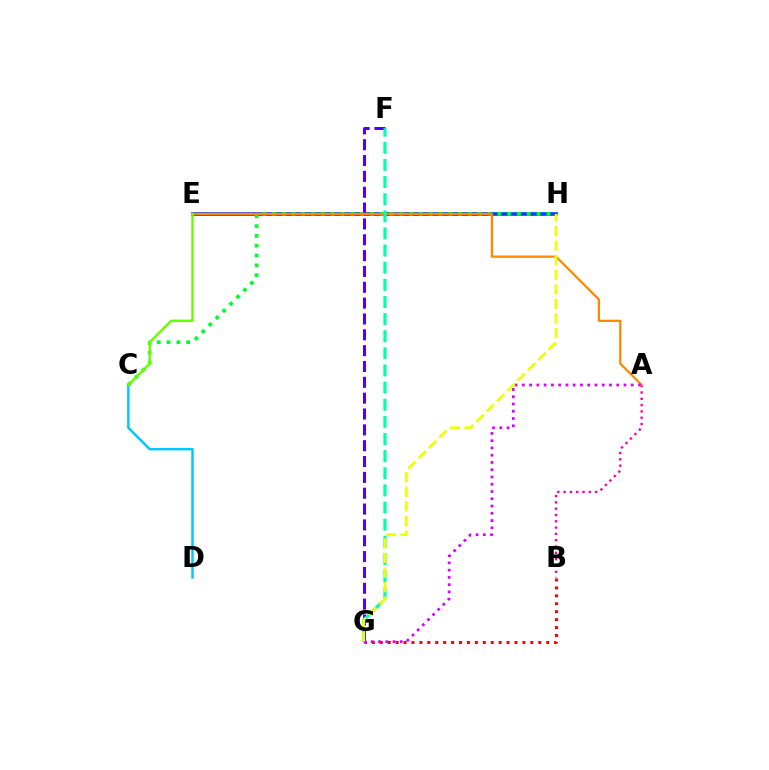{('A', 'B'): [{'color': '#ff00a0', 'line_style': 'dotted', 'thickness': 1.71}], ('E', 'H'): [{'color': '#003fff', 'line_style': 'solid', 'thickness': 2.66}], ('C', 'H'): [{'color': '#00ff27', 'line_style': 'dotted', 'thickness': 2.66}], ('F', 'G'): [{'color': '#4f00ff', 'line_style': 'dashed', 'thickness': 2.15}, {'color': '#00ffaf', 'line_style': 'dashed', 'thickness': 2.33}], ('A', 'E'): [{'color': '#ff8800', 'line_style': 'solid', 'thickness': 1.63}], ('C', 'D'): [{'color': '#00c7ff', 'line_style': 'solid', 'thickness': 1.77}], ('C', 'E'): [{'color': '#66ff00', 'line_style': 'solid', 'thickness': 1.75}], ('B', 'G'): [{'color': '#ff0000', 'line_style': 'dotted', 'thickness': 2.15}], ('A', 'G'): [{'color': '#d600ff', 'line_style': 'dotted', 'thickness': 1.97}], ('G', 'H'): [{'color': '#eeff00', 'line_style': 'dashed', 'thickness': 1.98}]}